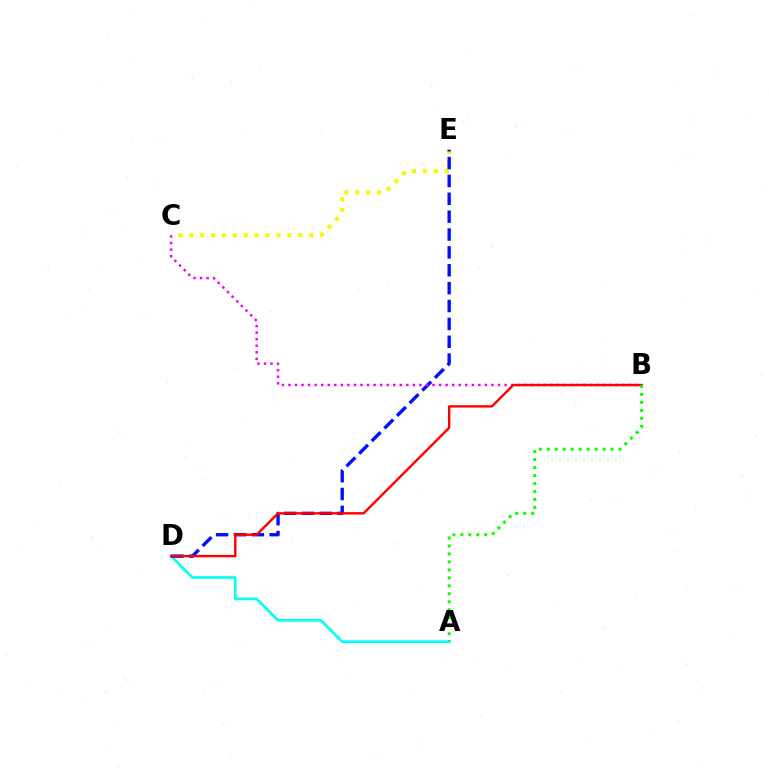{('A', 'D'): [{'color': '#00fff6', 'line_style': 'solid', 'thickness': 1.9}], ('C', 'E'): [{'color': '#fcf500', 'line_style': 'dotted', 'thickness': 2.96}], ('D', 'E'): [{'color': '#0010ff', 'line_style': 'dashed', 'thickness': 2.43}], ('B', 'C'): [{'color': '#ee00ff', 'line_style': 'dotted', 'thickness': 1.78}], ('B', 'D'): [{'color': '#ff0000', 'line_style': 'solid', 'thickness': 1.73}], ('A', 'B'): [{'color': '#08ff00', 'line_style': 'dotted', 'thickness': 2.17}]}